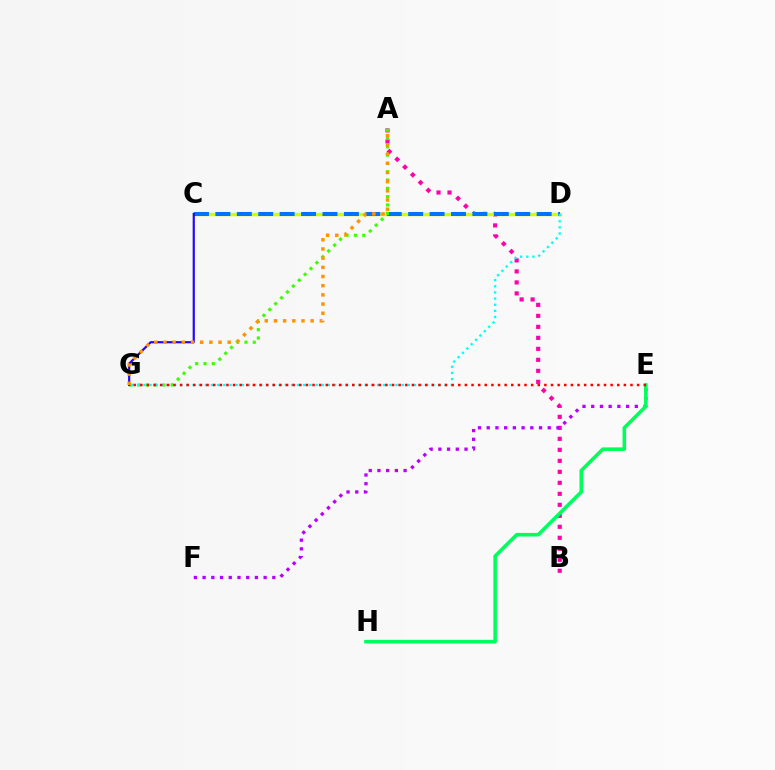{('A', 'B'): [{'color': '#ff00ac', 'line_style': 'dotted', 'thickness': 2.99}], ('C', 'D'): [{'color': '#d1ff00', 'line_style': 'solid', 'thickness': 2.48}, {'color': '#0074ff', 'line_style': 'dashed', 'thickness': 2.91}], ('A', 'G'): [{'color': '#3dff00', 'line_style': 'dotted', 'thickness': 2.26}, {'color': '#ff9400', 'line_style': 'dotted', 'thickness': 2.49}], ('D', 'G'): [{'color': '#00fff6', 'line_style': 'dotted', 'thickness': 1.67}], ('C', 'G'): [{'color': '#2500ff', 'line_style': 'solid', 'thickness': 1.55}], ('E', 'F'): [{'color': '#b900ff', 'line_style': 'dotted', 'thickness': 2.37}], ('E', 'H'): [{'color': '#00ff5c', 'line_style': 'solid', 'thickness': 2.57}], ('E', 'G'): [{'color': '#ff0000', 'line_style': 'dotted', 'thickness': 1.8}]}